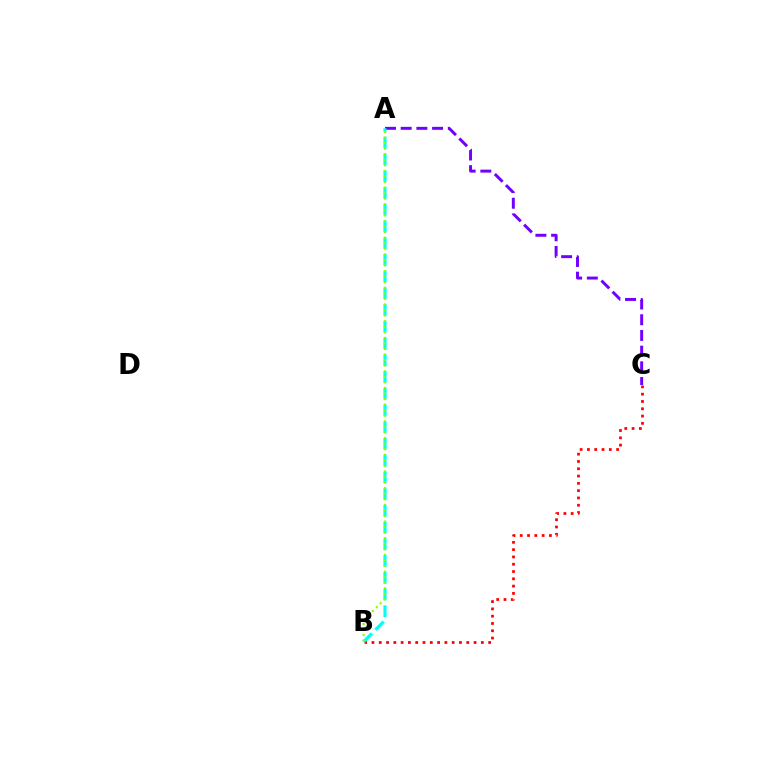{('A', 'C'): [{'color': '#7200ff', 'line_style': 'dashed', 'thickness': 2.13}], ('B', 'C'): [{'color': '#ff0000', 'line_style': 'dotted', 'thickness': 1.98}], ('A', 'B'): [{'color': '#00fff6', 'line_style': 'dashed', 'thickness': 2.27}, {'color': '#84ff00', 'line_style': 'dotted', 'thickness': 1.51}]}